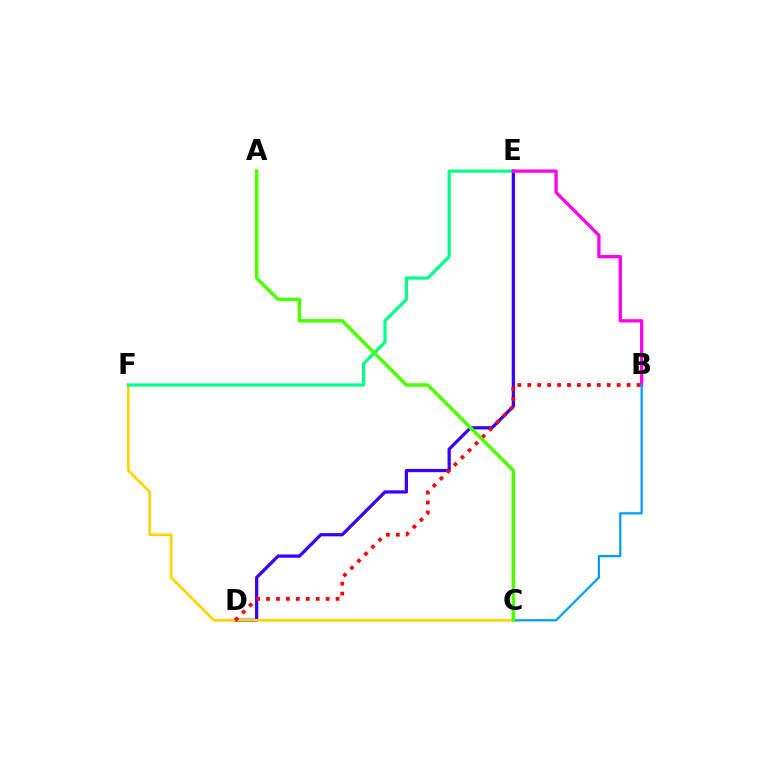{('D', 'E'): [{'color': '#3700ff', 'line_style': 'solid', 'thickness': 2.33}], ('C', 'F'): [{'color': '#ffd500', 'line_style': 'solid', 'thickness': 1.97}], ('E', 'F'): [{'color': '#00ff86', 'line_style': 'solid', 'thickness': 2.31}], ('B', 'D'): [{'color': '#ff0000', 'line_style': 'dotted', 'thickness': 2.7}], ('B', 'E'): [{'color': '#ff00ed', 'line_style': 'solid', 'thickness': 2.36}], ('B', 'C'): [{'color': '#009eff', 'line_style': 'solid', 'thickness': 1.62}], ('A', 'C'): [{'color': '#4fff00', 'line_style': 'solid', 'thickness': 2.54}]}